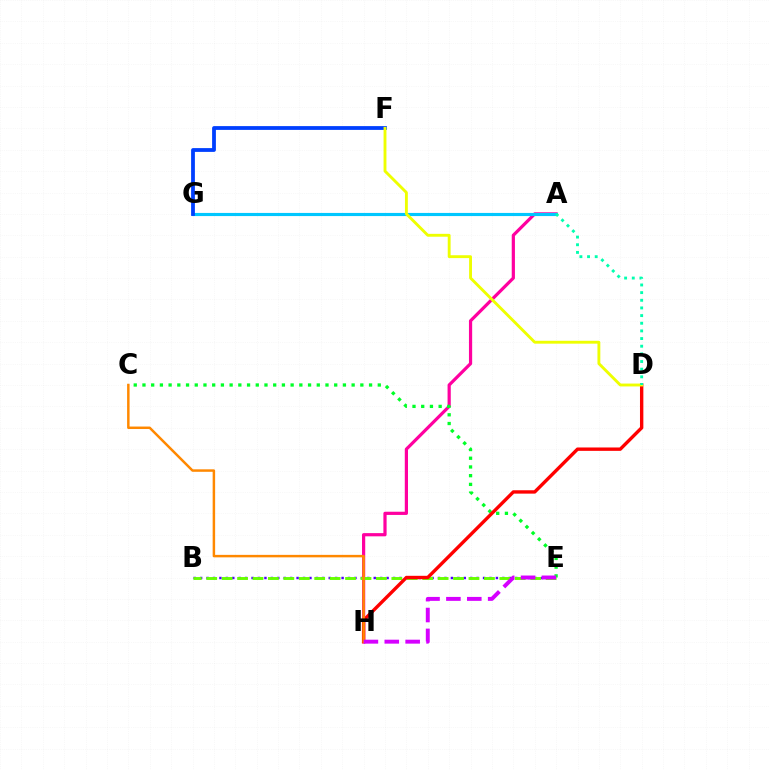{('B', 'E'): [{'color': '#4f00ff', 'line_style': 'dotted', 'thickness': 1.75}, {'color': '#66ff00', 'line_style': 'dashed', 'thickness': 2.1}], ('A', 'H'): [{'color': '#ff00a0', 'line_style': 'solid', 'thickness': 2.31}], ('A', 'G'): [{'color': '#00c7ff', 'line_style': 'solid', 'thickness': 2.26}], ('F', 'G'): [{'color': '#003fff', 'line_style': 'solid', 'thickness': 2.73}], ('C', 'E'): [{'color': '#00ff27', 'line_style': 'dotted', 'thickness': 2.37}], ('D', 'H'): [{'color': '#ff0000', 'line_style': 'solid', 'thickness': 2.43}], ('D', 'F'): [{'color': '#eeff00', 'line_style': 'solid', 'thickness': 2.07}], ('A', 'D'): [{'color': '#00ffaf', 'line_style': 'dotted', 'thickness': 2.08}], ('C', 'H'): [{'color': '#ff8800', 'line_style': 'solid', 'thickness': 1.79}], ('E', 'H'): [{'color': '#d600ff', 'line_style': 'dashed', 'thickness': 2.84}]}